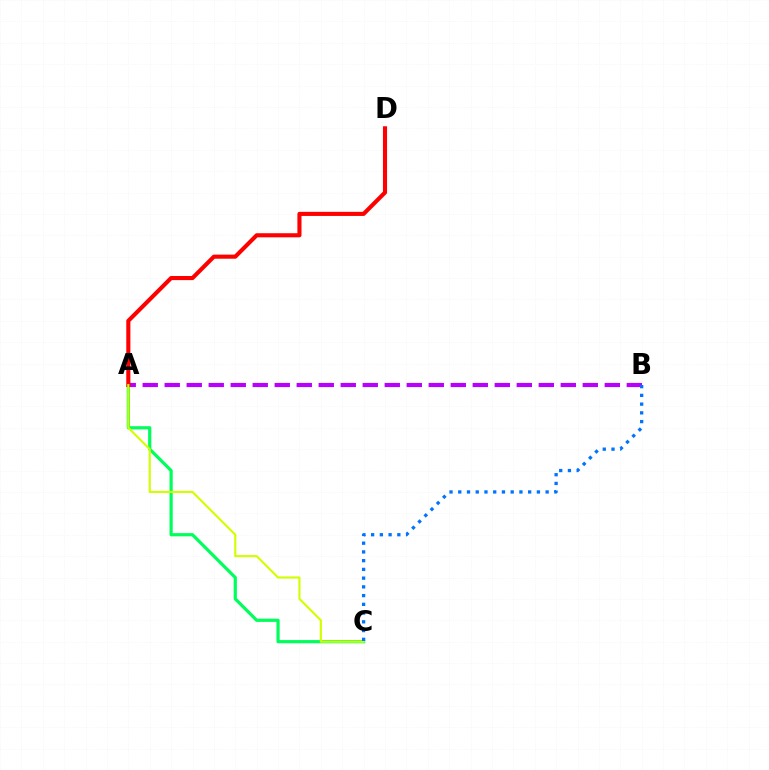{('A', 'B'): [{'color': '#b900ff', 'line_style': 'dashed', 'thickness': 2.99}], ('A', 'C'): [{'color': '#00ff5c', 'line_style': 'solid', 'thickness': 2.3}, {'color': '#d1ff00', 'line_style': 'solid', 'thickness': 1.53}], ('A', 'D'): [{'color': '#ff0000', 'line_style': 'solid', 'thickness': 2.95}], ('B', 'C'): [{'color': '#0074ff', 'line_style': 'dotted', 'thickness': 2.37}]}